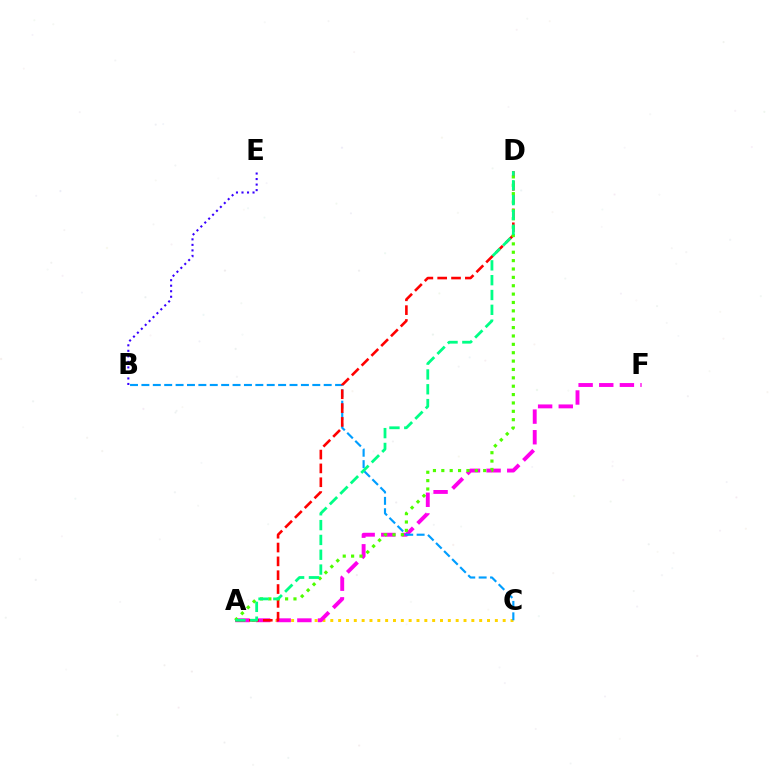{('A', 'C'): [{'color': '#ffd500', 'line_style': 'dotted', 'thickness': 2.13}], ('A', 'F'): [{'color': '#ff00ed', 'line_style': 'dashed', 'thickness': 2.8}], ('B', 'C'): [{'color': '#009eff', 'line_style': 'dashed', 'thickness': 1.55}], ('A', 'D'): [{'color': '#ff0000', 'line_style': 'dashed', 'thickness': 1.88}, {'color': '#4fff00', 'line_style': 'dotted', 'thickness': 2.27}, {'color': '#00ff86', 'line_style': 'dashed', 'thickness': 2.01}], ('B', 'E'): [{'color': '#3700ff', 'line_style': 'dotted', 'thickness': 1.5}]}